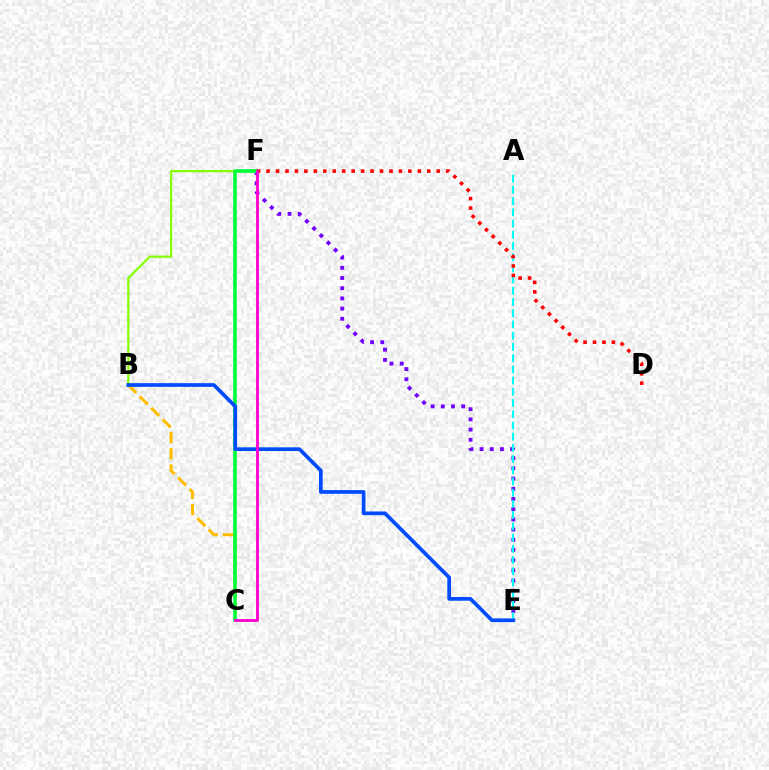{('B', 'F'): [{'color': '#84ff00', 'line_style': 'solid', 'thickness': 1.58}], ('B', 'C'): [{'color': '#ffbd00', 'line_style': 'dashed', 'thickness': 2.2}], ('E', 'F'): [{'color': '#7200ff', 'line_style': 'dotted', 'thickness': 2.77}], ('A', 'E'): [{'color': '#00fff6', 'line_style': 'dashed', 'thickness': 1.52}], ('C', 'F'): [{'color': '#00ff39', 'line_style': 'solid', 'thickness': 2.6}, {'color': '#ff00cf', 'line_style': 'solid', 'thickness': 2.04}], ('B', 'E'): [{'color': '#004bff', 'line_style': 'solid', 'thickness': 2.66}], ('D', 'F'): [{'color': '#ff0000', 'line_style': 'dotted', 'thickness': 2.57}]}